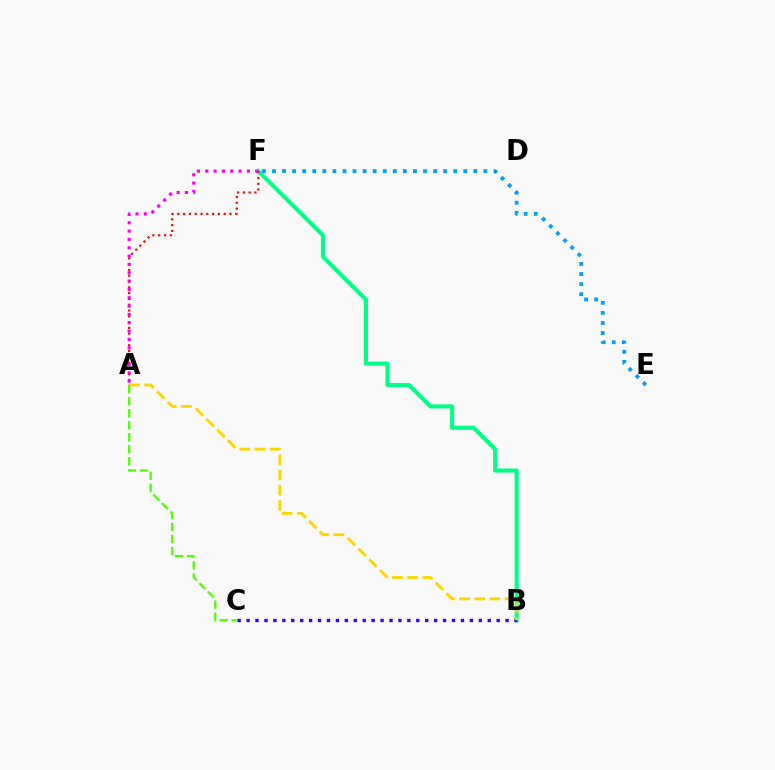{('B', 'F'): [{'color': '#00ff86', 'line_style': 'solid', 'thickness': 2.94}], ('B', 'C'): [{'color': '#3700ff', 'line_style': 'dotted', 'thickness': 2.43}], ('E', 'F'): [{'color': '#009eff', 'line_style': 'dotted', 'thickness': 2.74}], ('A', 'F'): [{'color': '#ff0000', 'line_style': 'dotted', 'thickness': 1.57}, {'color': '#ff00ed', 'line_style': 'dotted', 'thickness': 2.26}], ('A', 'B'): [{'color': '#ffd500', 'line_style': 'dashed', 'thickness': 2.07}], ('A', 'C'): [{'color': '#4fff00', 'line_style': 'dashed', 'thickness': 1.63}]}